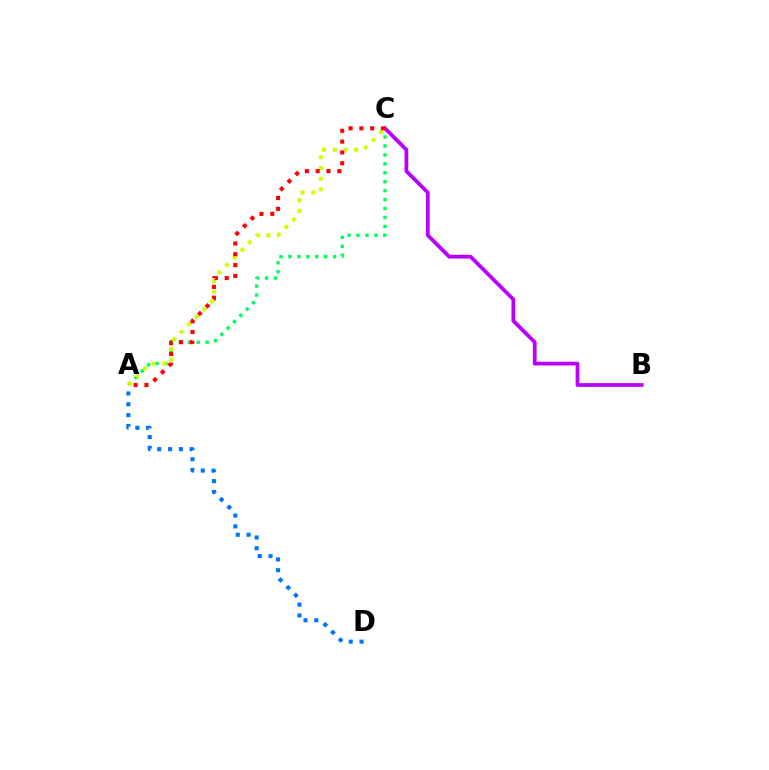{('A', 'C'): [{'color': '#00ff5c', 'line_style': 'dotted', 'thickness': 2.43}, {'color': '#d1ff00', 'line_style': 'dotted', 'thickness': 2.91}, {'color': '#ff0000', 'line_style': 'dotted', 'thickness': 2.94}], ('B', 'C'): [{'color': '#b900ff', 'line_style': 'solid', 'thickness': 2.71}], ('A', 'D'): [{'color': '#0074ff', 'line_style': 'dotted', 'thickness': 2.94}]}